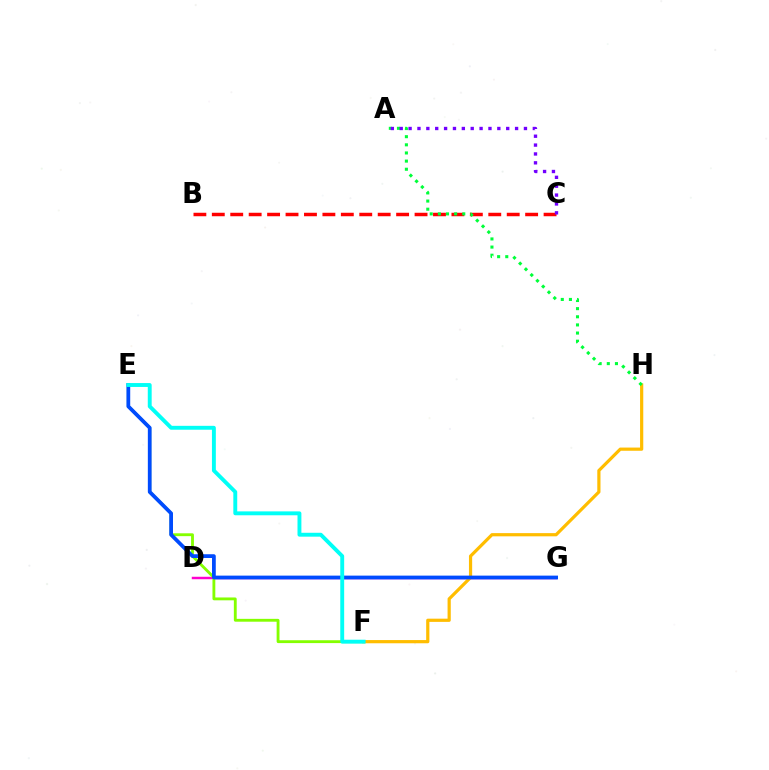{('B', 'C'): [{'color': '#ff0000', 'line_style': 'dashed', 'thickness': 2.5}], ('D', 'G'): [{'color': '#ff00cf', 'line_style': 'solid', 'thickness': 1.77}], ('E', 'F'): [{'color': '#84ff00', 'line_style': 'solid', 'thickness': 2.05}, {'color': '#00fff6', 'line_style': 'solid', 'thickness': 2.8}], ('F', 'H'): [{'color': '#ffbd00', 'line_style': 'solid', 'thickness': 2.31}], ('E', 'G'): [{'color': '#004bff', 'line_style': 'solid', 'thickness': 2.71}], ('A', 'H'): [{'color': '#00ff39', 'line_style': 'dotted', 'thickness': 2.21}], ('A', 'C'): [{'color': '#7200ff', 'line_style': 'dotted', 'thickness': 2.41}]}